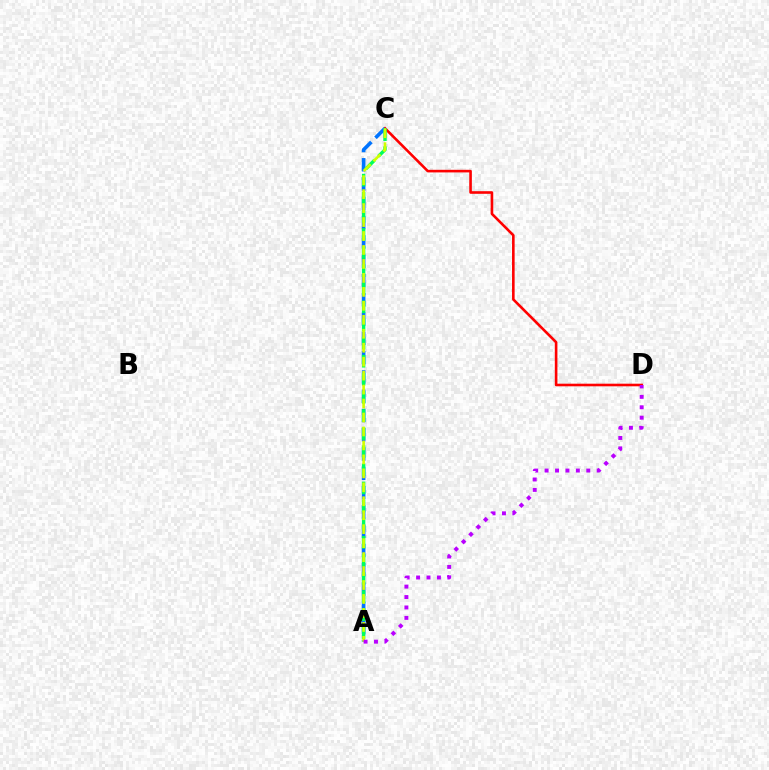{('C', 'D'): [{'color': '#ff0000', 'line_style': 'solid', 'thickness': 1.88}], ('A', 'C'): [{'color': '#0074ff', 'line_style': 'dashed', 'thickness': 2.62}, {'color': '#00ff5c', 'line_style': 'dashed', 'thickness': 2.46}, {'color': '#d1ff00', 'line_style': 'dashed', 'thickness': 1.9}], ('A', 'D'): [{'color': '#b900ff', 'line_style': 'dotted', 'thickness': 2.83}]}